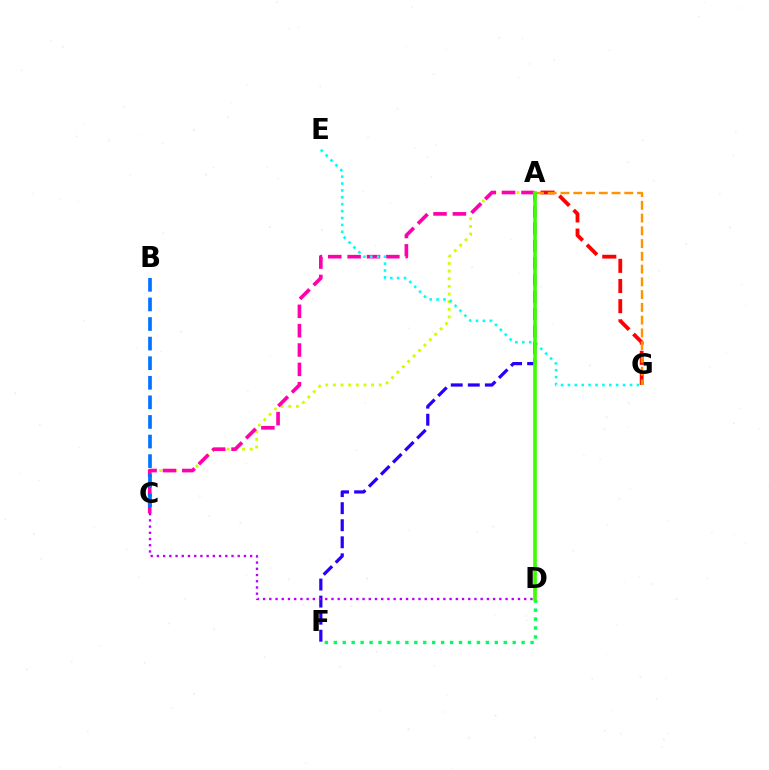{('A', 'F'): [{'color': '#2500ff', 'line_style': 'dashed', 'thickness': 2.32}], ('A', 'C'): [{'color': '#d1ff00', 'line_style': 'dotted', 'thickness': 2.08}, {'color': '#ff00ac', 'line_style': 'dashed', 'thickness': 2.63}], ('E', 'G'): [{'color': '#00fff6', 'line_style': 'dotted', 'thickness': 1.87}], ('B', 'C'): [{'color': '#0074ff', 'line_style': 'dashed', 'thickness': 2.66}], ('C', 'D'): [{'color': '#b900ff', 'line_style': 'dotted', 'thickness': 1.69}], ('A', 'G'): [{'color': '#ff0000', 'line_style': 'dashed', 'thickness': 2.74}, {'color': '#ff9400', 'line_style': 'dashed', 'thickness': 1.73}], ('D', 'F'): [{'color': '#00ff5c', 'line_style': 'dotted', 'thickness': 2.43}], ('A', 'D'): [{'color': '#3dff00', 'line_style': 'solid', 'thickness': 2.65}]}